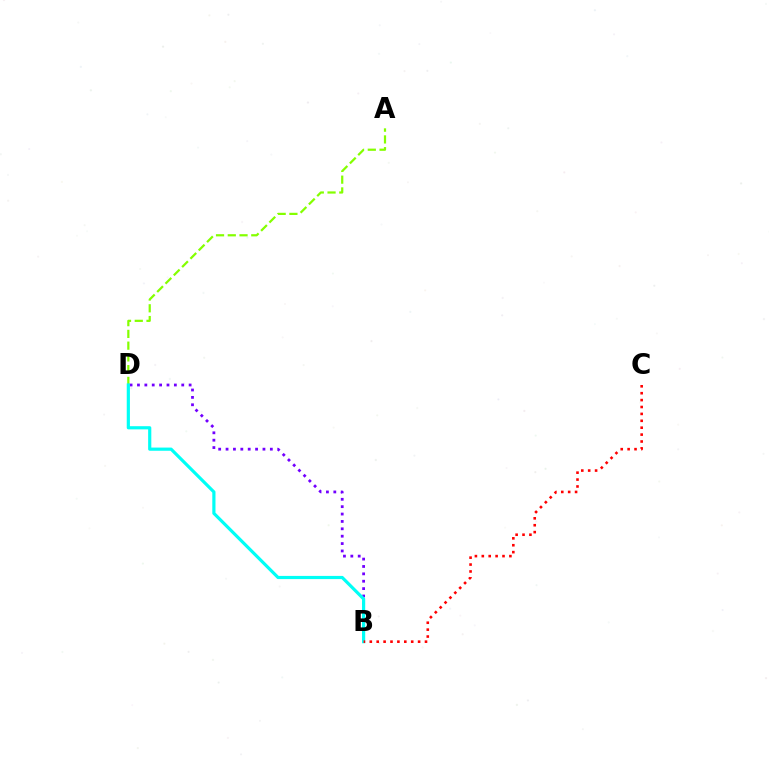{('A', 'D'): [{'color': '#84ff00', 'line_style': 'dashed', 'thickness': 1.6}], ('B', 'D'): [{'color': '#7200ff', 'line_style': 'dotted', 'thickness': 2.01}, {'color': '#00fff6', 'line_style': 'solid', 'thickness': 2.29}], ('B', 'C'): [{'color': '#ff0000', 'line_style': 'dotted', 'thickness': 1.87}]}